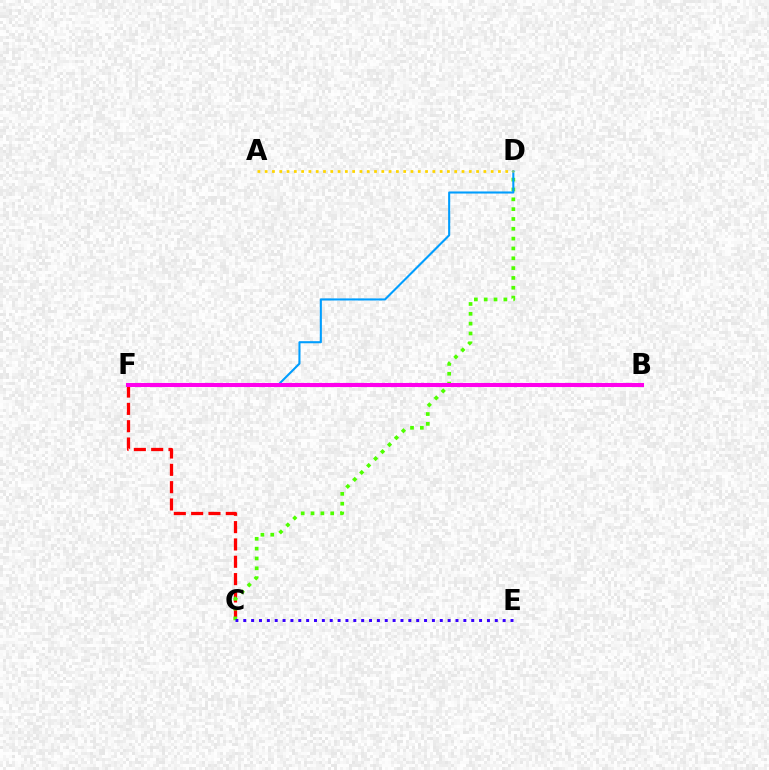{('C', 'F'): [{'color': '#ff0000', 'line_style': 'dashed', 'thickness': 2.35}], ('C', 'D'): [{'color': '#4fff00', 'line_style': 'dotted', 'thickness': 2.67}], ('B', 'F'): [{'color': '#00ff86', 'line_style': 'solid', 'thickness': 1.56}, {'color': '#ff00ed', 'line_style': 'solid', 'thickness': 2.92}], ('D', 'F'): [{'color': '#009eff', 'line_style': 'solid', 'thickness': 1.5}], ('C', 'E'): [{'color': '#3700ff', 'line_style': 'dotted', 'thickness': 2.14}], ('A', 'D'): [{'color': '#ffd500', 'line_style': 'dotted', 'thickness': 1.98}]}